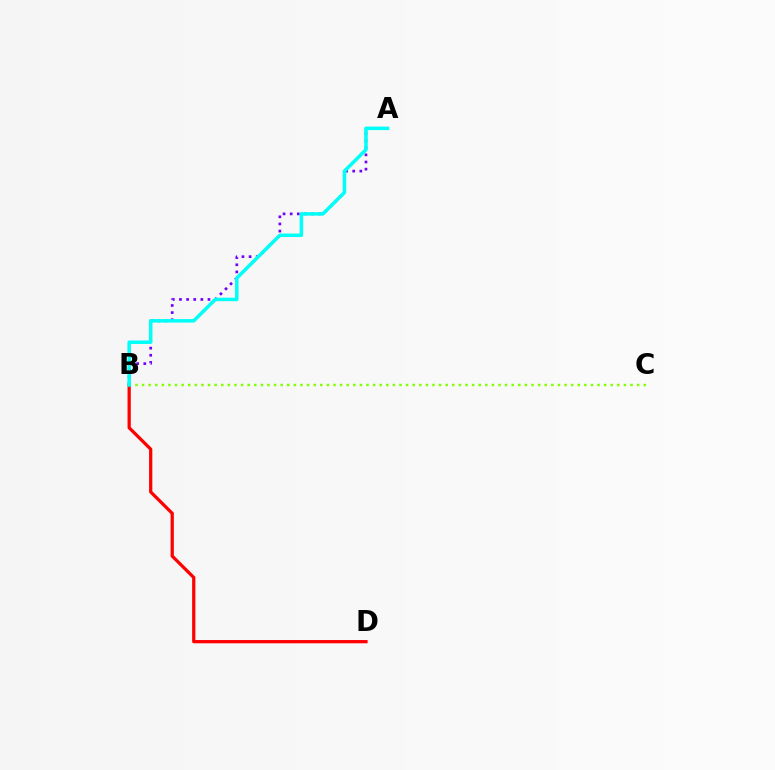{('A', 'B'): [{'color': '#7200ff', 'line_style': 'dotted', 'thickness': 1.94}, {'color': '#00fff6', 'line_style': 'solid', 'thickness': 2.53}], ('B', 'C'): [{'color': '#84ff00', 'line_style': 'dotted', 'thickness': 1.79}], ('B', 'D'): [{'color': '#ff0000', 'line_style': 'solid', 'thickness': 2.34}]}